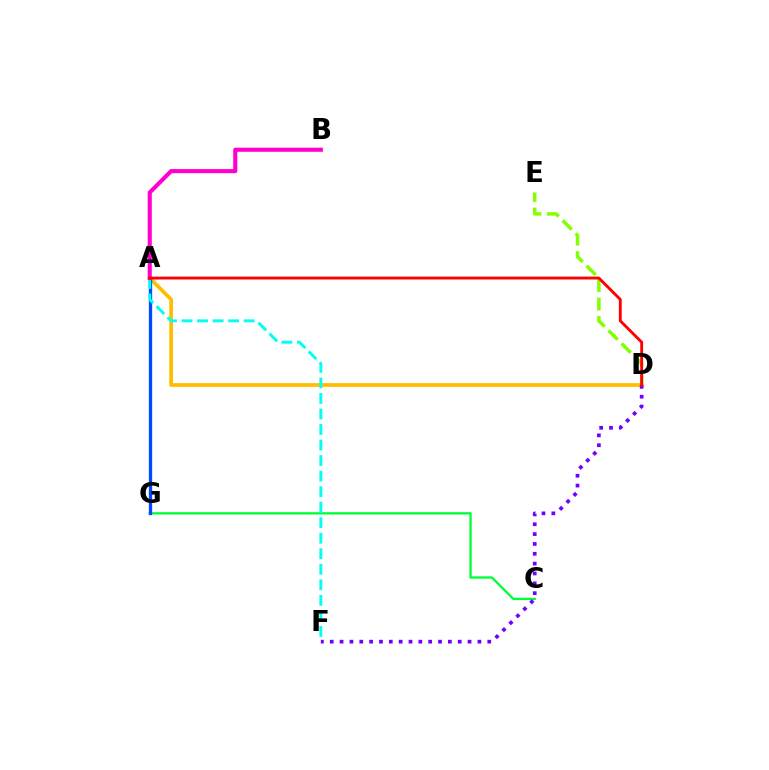{('D', 'E'): [{'color': '#84ff00', 'line_style': 'dashed', 'thickness': 2.51}], ('C', 'G'): [{'color': '#00ff39', 'line_style': 'solid', 'thickness': 1.67}], ('A', 'D'): [{'color': '#ffbd00', 'line_style': 'solid', 'thickness': 2.68}, {'color': '#ff0000', 'line_style': 'solid', 'thickness': 2.06}], ('A', 'G'): [{'color': '#004bff', 'line_style': 'solid', 'thickness': 2.39}], ('A', 'F'): [{'color': '#00fff6', 'line_style': 'dashed', 'thickness': 2.11}], ('D', 'F'): [{'color': '#7200ff', 'line_style': 'dotted', 'thickness': 2.67}], ('A', 'B'): [{'color': '#ff00cf', 'line_style': 'solid', 'thickness': 2.95}]}